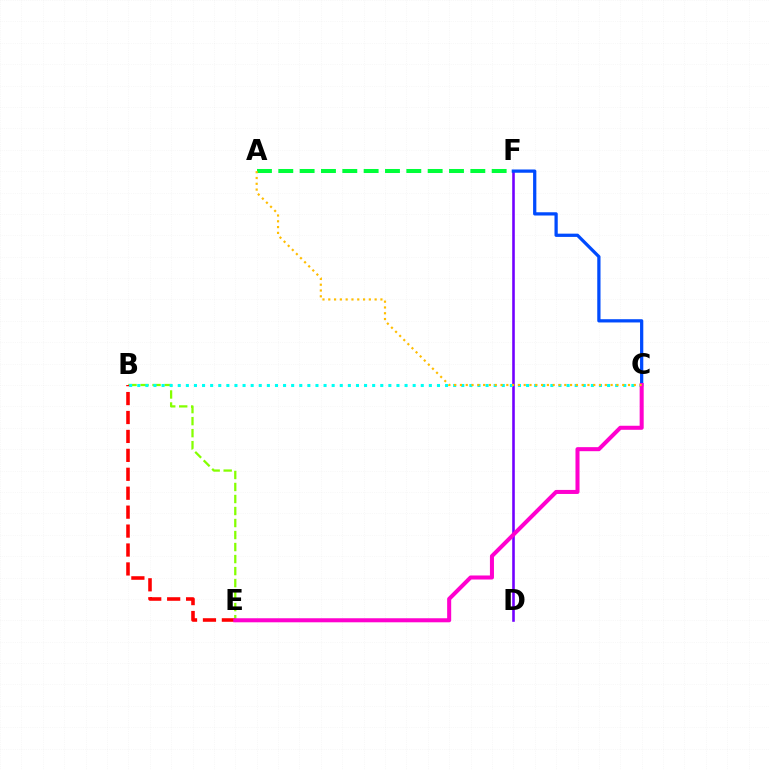{('A', 'F'): [{'color': '#00ff39', 'line_style': 'dashed', 'thickness': 2.9}], ('D', 'F'): [{'color': '#7200ff', 'line_style': 'solid', 'thickness': 1.87}], ('B', 'E'): [{'color': '#84ff00', 'line_style': 'dashed', 'thickness': 1.63}, {'color': '#ff0000', 'line_style': 'dashed', 'thickness': 2.57}], ('C', 'F'): [{'color': '#004bff', 'line_style': 'solid', 'thickness': 2.34}], ('B', 'C'): [{'color': '#00fff6', 'line_style': 'dotted', 'thickness': 2.2}], ('C', 'E'): [{'color': '#ff00cf', 'line_style': 'solid', 'thickness': 2.91}], ('A', 'C'): [{'color': '#ffbd00', 'line_style': 'dotted', 'thickness': 1.57}]}